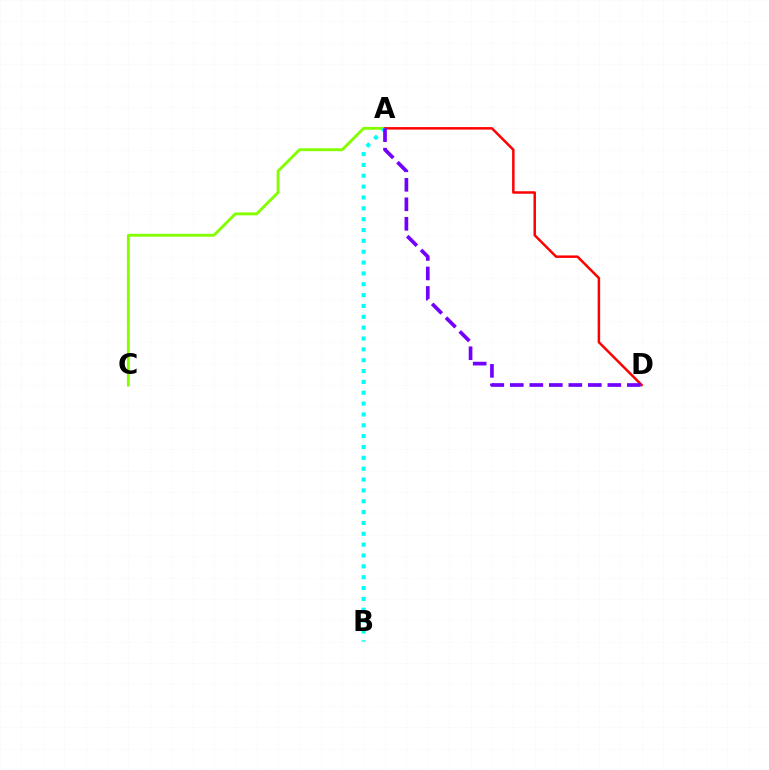{('A', 'C'): [{'color': '#84ff00', 'line_style': 'solid', 'thickness': 2.07}], ('A', 'D'): [{'color': '#ff0000', 'line_style': 'solid', 'thickness': 1.79}, {'color': '#7200ff', 'line_style': 'dashed', 'thickness': 2.65}], ('A', 'B'): [{'color': '#00fff6', 'line_style': 'dotted', 'thickness': 2.95}]}